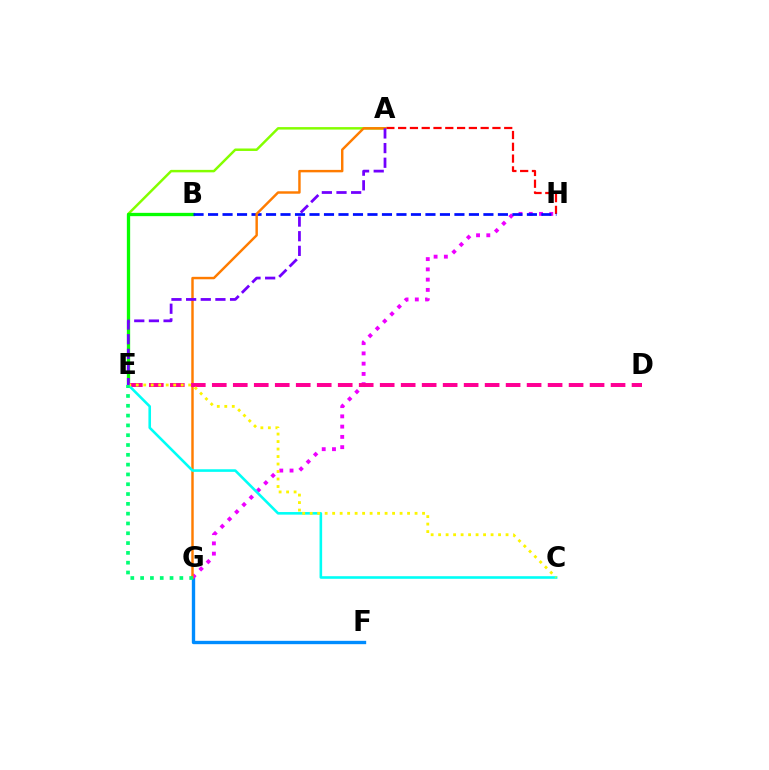{('F', 'G'): [{'color': '#008cff', 'line_style': 'solid', 'thickness': 2.41}], ('A', 'H'): [{'color': '#ff0000', 'line_style': 'dashed', 'thickness': 1.6}], ('A', 'E'): [{'color': '#84ff00', 'line_style': 'solid', 'thickness': 1.78}, {'color': '#7200ff', 'line_style': 'dashed', 'thickness': 1.99}], ('G', 'H'): [{'color': '#ee00ff', 'line_style': 'dotted', 'thickness': 2.79}], ('B', 'E'): [{'color': '#08ff00', 'line_style': 'solid', 'thickness': 2.38}], ('B', 'H'): [{'color': '#0010ff', 'line_style': 'dashed', 'thickness': 1.97}], ('A', 'G'): [{'color': '#ff7c00', 'line_style': 'solid', 'thickness': 1.76}], ('D', 'E'): [{'color': '#ff0094', 'line_style': 'dashed', 'thickness': 2.85}], ('C', 'E'): [{'color': '#00fff6', 'line_style': 'solid', 'thickness': 1.87}, {'color': '#fcf500', 'line_style': 'dotted', 'thickness': 2.04}], ('E', 'G'): [{'color': '#00ff74', 'line_style': 'dotted', 'thickness': 2.66}]}